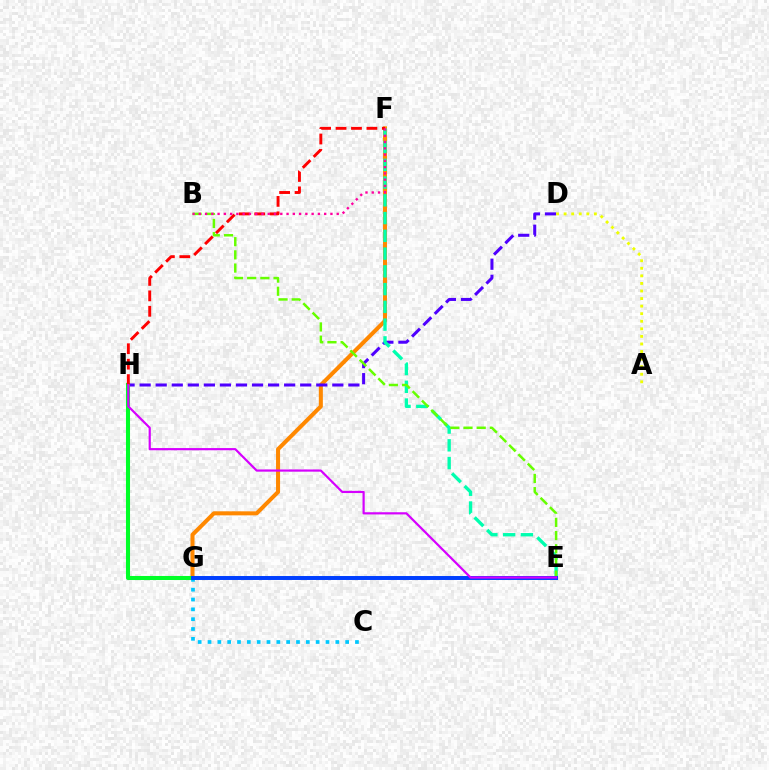{('F', 'G'): [{'color': '#ff8800', 'line_style': 'solid', 'thickness': 2.91}], ('D', 'H'): [{'color': '#4f00ff', 'line_style': 'dashed', 'thickness': 2.18}], ('G', 'H'): [{'color': '#00ff27', 'line_style': 'solid', 'thickness': 2.92}], ('A', 'D'): [{'color': '#eeff00', 'line_style': 'dotted', 'thickness': 2.06}], ('E', 'F'): [{'color': '#00ffaf', 'line_style': 'dashed', 'thickness': 2.41}], ('C', 'G'): [{'color': '#00c7ff', 'line_style': 'dotted', 'thickness': 2.67}], ('B', 'E'): [{'color': '#66ff00', 'line_style': 'dashed', 'thickness': 1.79}], ('F', 'H'): [{'color': '#ff0000', 'line_style': 'dashed', 'thickness': 2.1}], ('E', 'G'): [{'color': '#003fff', 'line_style': 'solid', 'thickness': 2.85}], ('B', 'F'): [{'color': '#ff00a0', 'line_style': 'dotted', 'thickness': 1.7}], ('E', 'H'): [{'color': '#d600ff', 'line_style': 'solid', 'thickness': 1.58}]}